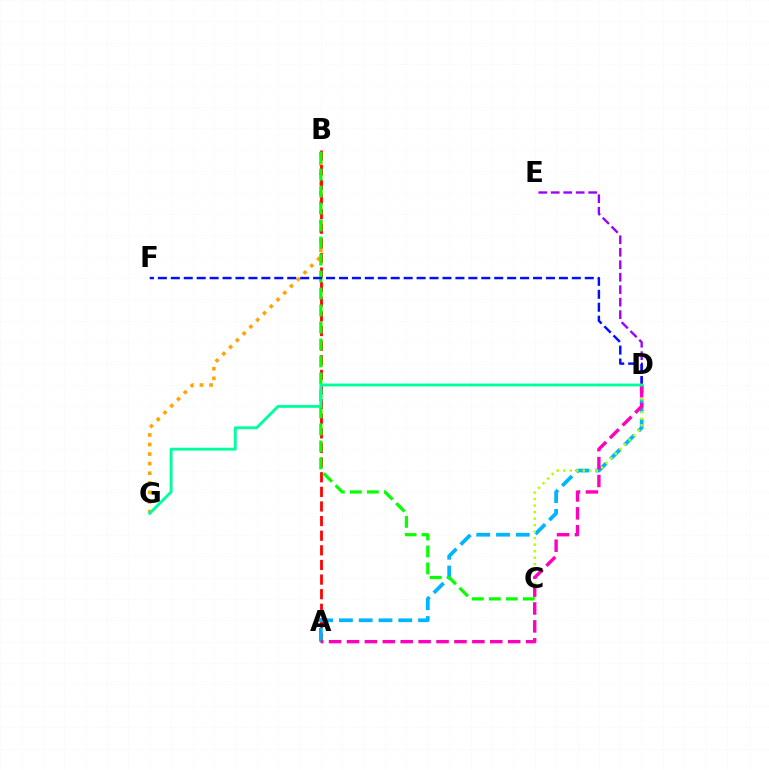{('B', 'G'): [{'color': '#ffa500', 'line_style': 'dotted', 'thickness': 2.6}], ('A', 'B'): [{'color': '#ff0000', 'line_style': 'dashed', 'thickness': 1.99}], ('D', 'E'): [{'color': '#9b00ff', 'line_style': 'dashed', 'thickness': 1.69}], ('A', 'D'): [{'color': '#00b5ff', 'line_style': 'dashed', 'thickness': 2.69}, {'color': '#ff00bd', 'line_style': 'dashed', 'thickness': 2.43}], ('C', 'D'): [{'color': '#b3ff00', 'line_style': 'dotted', 'thickness': 1.77}], ('B', 'C'): [{'color': '#08ff00', 'line_style': 'dashed', 'thickness': 2.31}], ('D', 'F'): [{'color': '#0010ff', 'line_style': 'dashed', 'thickness': 1.76}], ('D', 'G'): [{'color': '#00ff9d', 'line_style': 'solid', 'thickness': 2.08}]}